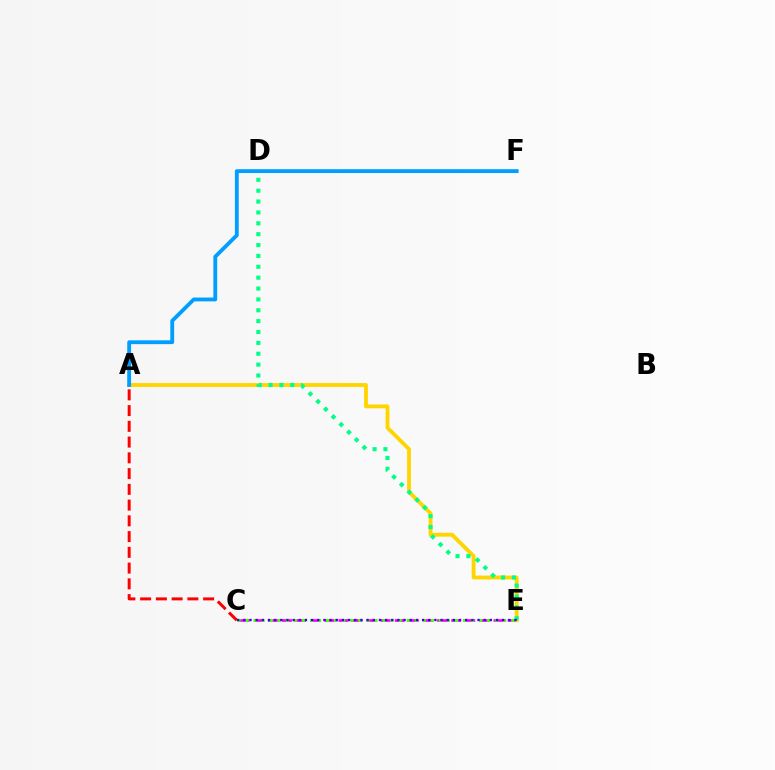{('C', 'E'): [{'color': '#ff00ed', 'line_style': 'dashed', 'thickness': 1.92}, {'color': '#4fff00', 'line_style': 'dotted', 'thickness': 2.19}, {'color': '#3700ff', 'line_style': 'dotted', 'thickness': 1.67}], ('A', 'C'): [{'color': '#ff0000', 'line_style': 'dashed', 'thickness': 2.14}], ('A', 'E'): [{'color': '#ffd500', 'line_style': 'solid', 'thickness': 2.77}], ('D', 'E'): [{'color': '#00ff86', 'line_style': 'dotted', 'thickness': 2.95}], ('A', 'F'): [{'color': '#009eff', 'line_style': 'solid', 'thickness': 2.76}]}